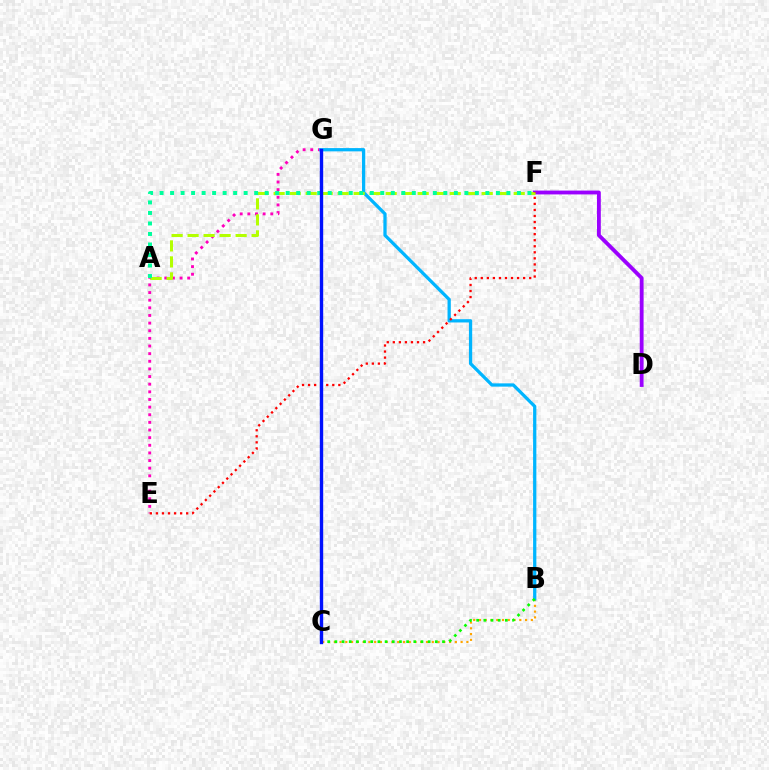{('E', 'G'): [{'color': '#ff00bd', 'line_style': 'dotted', 'thickness': 2.07}], ('B', 'C'): [{'color': '#ffa500', 'line_style': 'dotted', 'thickness': 1.57}, {'color': '#08ff00', 'line_style': 'dotted', 'thickness': 1.95}], ('B', 'G'): [{'color': '#00b5ff', 'line_style': 'solid', 'thickness': 2.35}], ('D', 'F'): [{'color': '#9b00ff', 'line_style': 'solid', 'thickness': 2.76}], ('A', 'F'): [{'color': '#b3ff00', 'line_style': 'dashed', 'thickness': 2.17}, {'color': '#00ff9d', 'line_style': 'dotted', 'thickness': 2.86}], ('E', 'F'): [{'color': '#ff0000', 'line_style': 'dotted', 'thickness': 1.64}], ('C', 'G'): [{'color': '#0010ff', 'line_style': 'solid', 'thickness': 2.43}]}